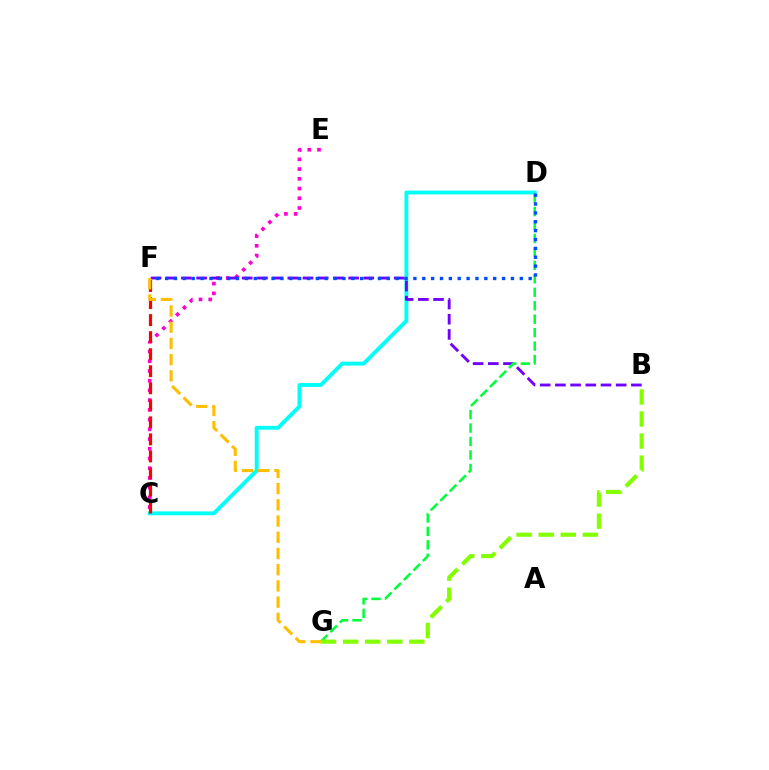{('C', 'D'): [{'color': '#00fff6', 'line_style': 'solid', 'thickness': 2.79}], ('C', 'E'): [{'color': '#ff00cf', 'line_style': 'dotted', 'thickness': 2.64}], ('B', 'F'): [{'color': '#7200ff', 'line_style': 'dashed', 'thickness': 2.06}], ('D', 'G'): [{'color': '#00ff39', 'line_style': 'dashed', 'thickness': 1.83}], ('B', 'G'): [{'color': '#84ff00', 'line_style': 'dashed', 'thickness': 3.0}], ('C', 'F'): [{'color': '#ff0000', 'line_style': 'dashed', 'thickness': 2.32}], ('D', 'F'): [{'color': '#004bff', 'line_style': 'dotted', 'thickness': 2.41}], ('F', 'G'): [{'color': '#ffbd00', 'line_style': 'dashed', 'thickness': 2.2}]}